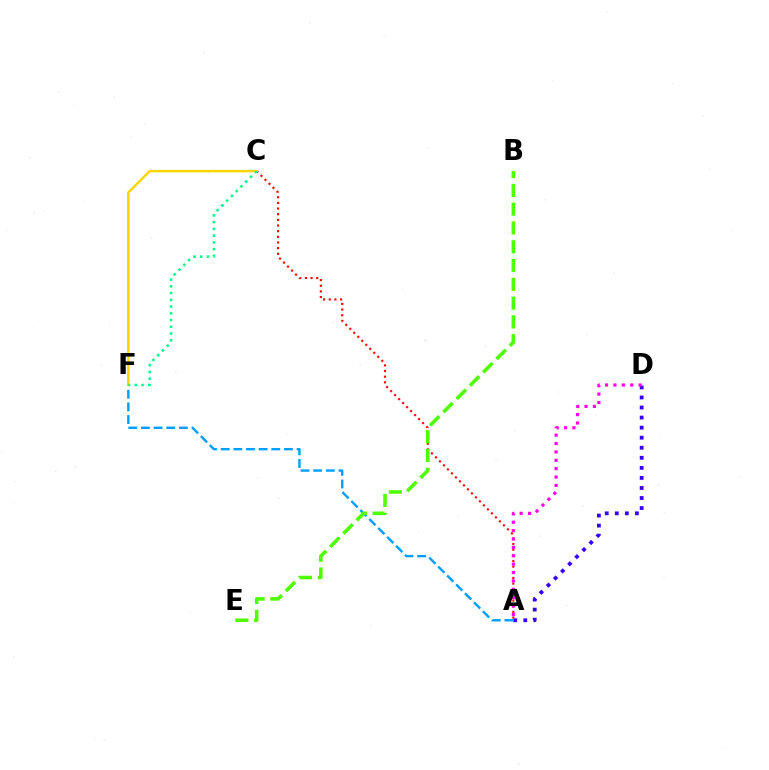{('A', 'C'): [{'color': '#ff0000', 'line_style': 'dotted', 'thickness': 1.54}], ('A', 'D'): [{'color': '#3700ff', 'line_style': 'dotted', 'thickness': 2.73}, {'color': '#ff00ed', 'line_style': 'dotted', 'thickness': 2.28}], ('A', 'F'): [{'color': '#009eff', 'line_style': 'dashed', 'thickness': 1.72}], ('B', 'E'): [{'color': '#4fff00', 'line_style': 'dashed', 'thickness': 2.55}], ('C', 'F'): [{'color': '#ffd500', 'line_style': 'solid', 'thickness': 1.76}, {'color': '#00ff86', 'line_style': 'dotted', 'thickness': 1.83}]}